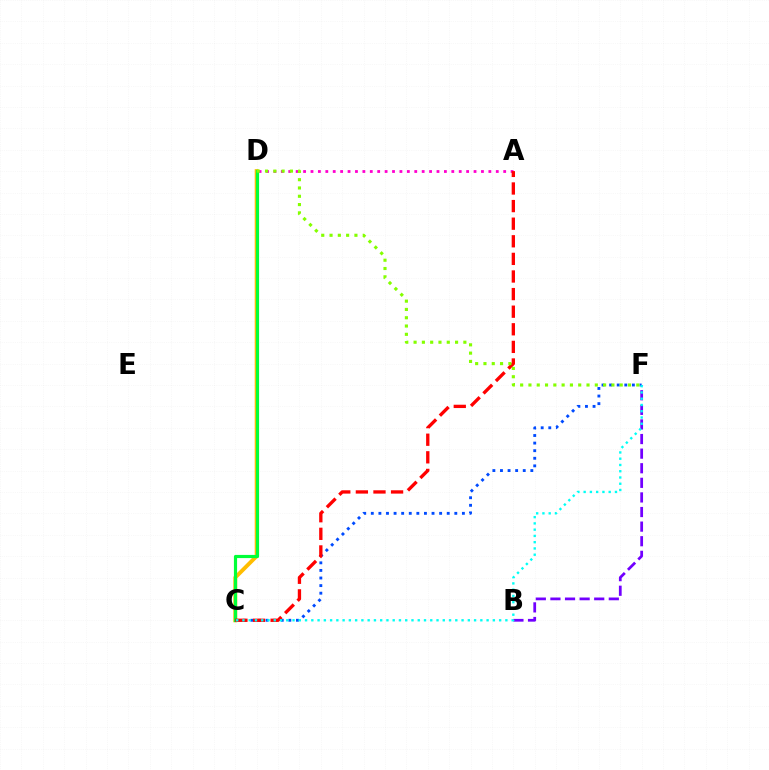{('C', 'F'): [{'color': '#004bff', 'line_style': 'dotted', 'thickness': 2.06}, {'color': '#00fff6', 'line_style': 'dotted', 'thickness': 1.7}], ('B', 'F'): [{'color': '#7200ff', 'line_style': 'dashed', 'thickness': 1.98}], ('A', 'D'): [{'color': '#ff00cf', 'line_style': 'dotted', 'thickness': 2.01}], ('C', 'D'): [{'color': '#ffbd00', 'line_style': 'solid', 'thickness': 2.81}, {'color': '#00ff39', 'line_style': 'solid', 'thickness': 2.28}], ('A', 'C'): [{'color': '#ff0000', 'line_style': 'dashed', 'thickness': 2.39}], ('D', 'F'): [{'color': '#84ff00', 'line_style': 'dotted', 'thickness': 2.25}]}